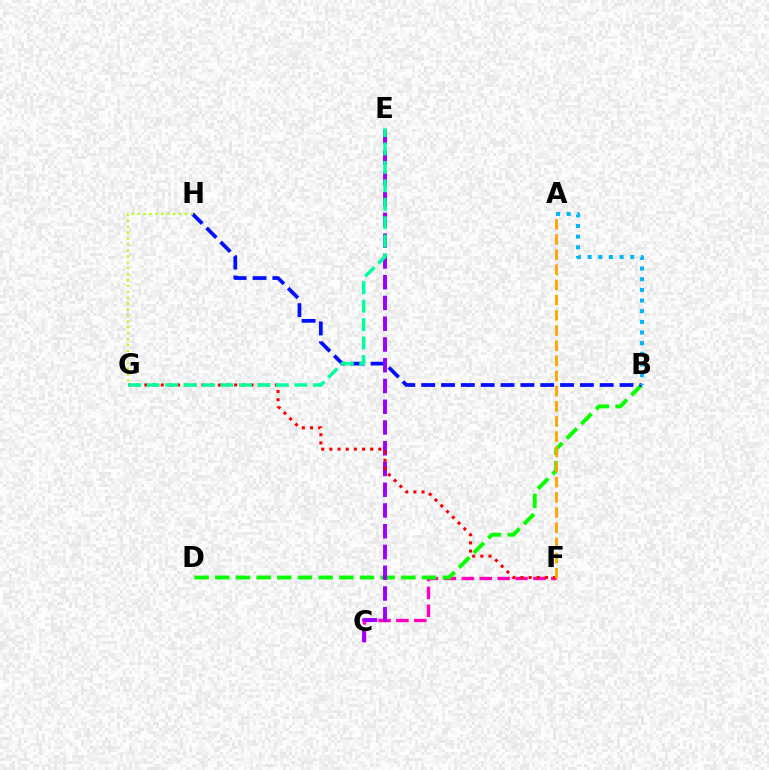{('C', 'F'): [{'color': '#ff00bd', 'line_style': 'dashed', 'thickness': 2.43}], ('B', 'D'): [{'color': '#08ff00', 'line_style': 'dashed', 'thickness': 2.81}], ('B', 'H'): [{'color': '#0010ff', 'line_style': 'dashed', 'thickness': 2.69}], ('C', 'E'): [{'color': '#9b00ff', 'line_style': 'dashed', 'thickness': 2.82}], ('F', 'G'): [{'color': '#ff0000', 'line_style': 'dotted', 'thickness': 2.22}], ('A', 'F'): [{'color': '#ffa500', 'line_style': 'dashed', 'thickness': 2.06}], ('G', 'H'): [{'color': '#b3ff00', 'line_style': 'dotted', 'thickness': 1.6}], ('E', 'G'): [{'color': '#00ff9d', 'line_style': 'dashed', 'thickness': 2.51}], ('A', 'B'): [{'color': '#00b5ff', 'line_style': 'dotted', 'thickness': 2.9}]}